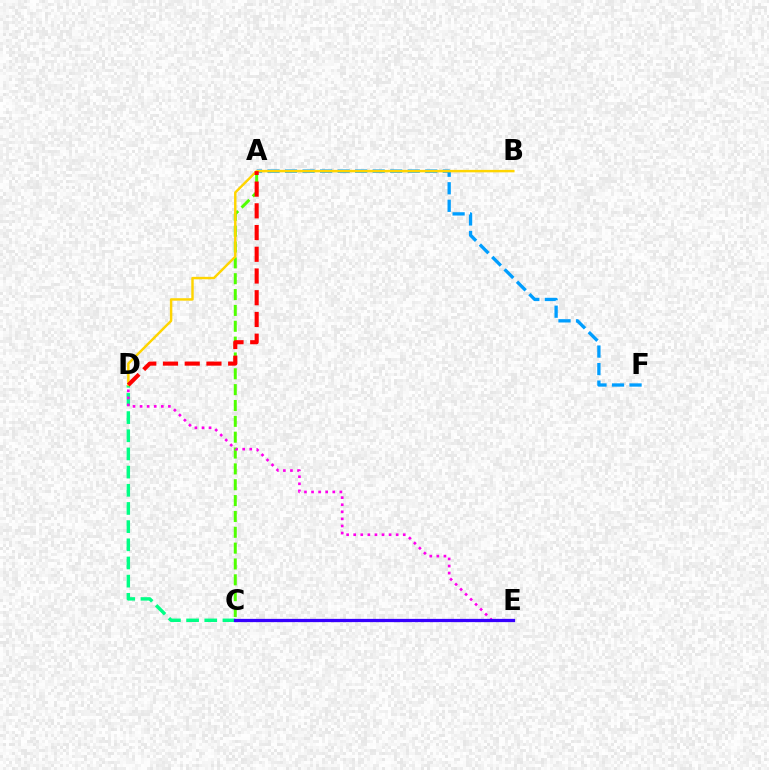{('A', 'C'): [{'color': '#4fff00', 'line_style': 'dashed', 'thickness': 2.15}], ('A', 'F'): [{'color': '#009eff', 'line_style': 'dashed', 'thickness': 2.38}], ('C', 'D'): [{'color': '#00ff86', 'line_style': 'dashed', 'thickness': 2.47}], ('B', 'D'): [{'color': '#ffd500', 'line_style': 'solid', 'thickness': 1.76}], ('D', 'E'): [{'color': '#ff00ed', 'line_style': 'dotted', 'thickness': 1.92}], ('A', 'D'): [{'color': '#ff0000', 'line_style': 'dashed', 'thickness': 2.95}], ('C', 'E'): [{'color': '#3700ff', 'line_style': 'solid', 'thickness': 2.35}]}